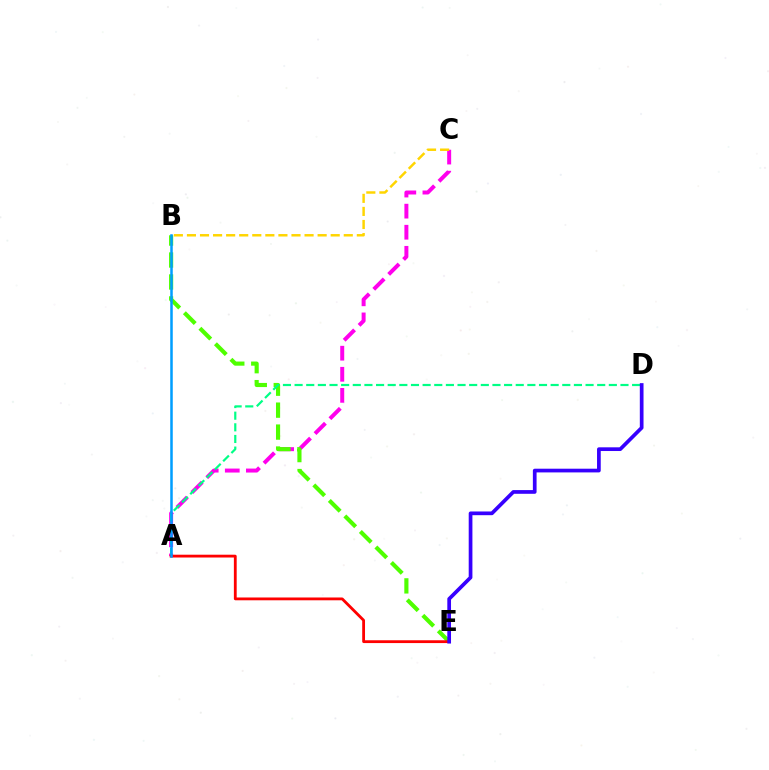{('A', 'C'): [{'color': '#ff00ed', 'line_style': 'dashed', 'thickness': 2.86}], ('B', 'E'): [{'color': '#4fff00', 'line_style': 'dashed', 'thickness': 2.98}], ('A', 'D'): [{'color': '#00ff86', 'line_style': 'dashed', 'thickness': 1.58}], ('A', 'E'): [{'color': '#ff0000', 'line_style': 'solid', 'thickness': 2.02}], ('A', 'B'): [{'color': '#009eff', 'line_style': 'solid', 'thickness': 1.82}], ('D', 'E'): [{'color': '#3700ff', 'line_style': 'solid', 'thickness': 2.67}], ('B', 'C'): [{'color': '#ffd500', 'line_style': 'dashed', 'thickness': 1.78}]}